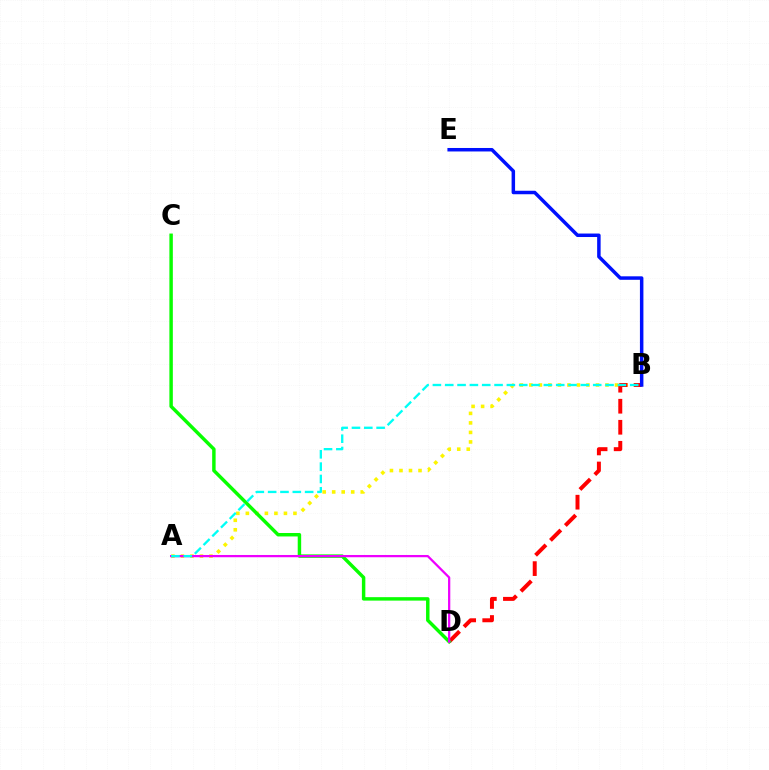{('A', 'B'): [{'color': '#fcf500', 'line_style': 'dotted', 'thickness': 2.59}, {'color': '#00fff6', 'line_style': 'dashed', 'thickness': 1.68}], ('B', 'D'): [{'color': '#ff0000', 'line_style': 'dashed', 'thickness': 2.86}], ('C', 'D'): [{'color': '#08ff00', 'line_style': 'solid', 'thickness': 2.49}], ('A', 'D'): [{'color': '#ee00ff', 'line_style': 'solid', 'thickness': 1.62}], ('B', 'E'): [{'color': '#0010ff', 'line_style': 'solid', 'thickness': 2.51}]}